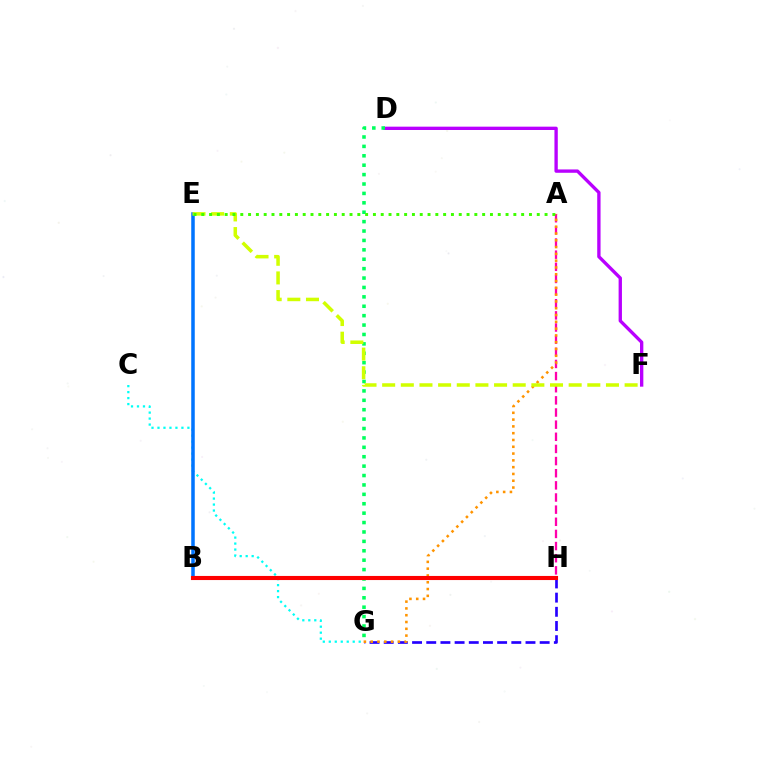{('D', 'F'): [{'color': '#b900ff', 'line_style': 'solid', 'thickness': 2.4}], ('G', 'H'): [{'color': '#2500ff', 'line_style': 'dashed', 'thickness': 1.93}], ('C', 'G'): [{'color': '#00fff6', 'line_style': 'dotted', 'thickness': 1.63}], ('A', 'H'): [{'color': '#ff00ac', 'line_style': 'dashed', 'thickness': 1.65}], ('D', 'G'): [{'color': '#00ff5c', 'line_style': 'dotted', 'thickness': 2.56}], ('B', 'E'): [{'color': '#0074ff', 'line_style': 'solid', 'thickness': 2.53}], ('A', 'G'): [{'color': '#ff9400', 'line_style': 'dotted', 'thickness': 1.85}], ('E', 'F'): [{'color': '#d1ff00', 'line_style': 'dashed', 'thickness': 2.53}], ('A', 'E'): [{'color': '#3dff00', 'line_style': 'dotted', 'thickness': 2.12}], ('B', 'H'): [{'color': '#ff0000', 'line_style': 'solid', 'thickness': 2.95}]}